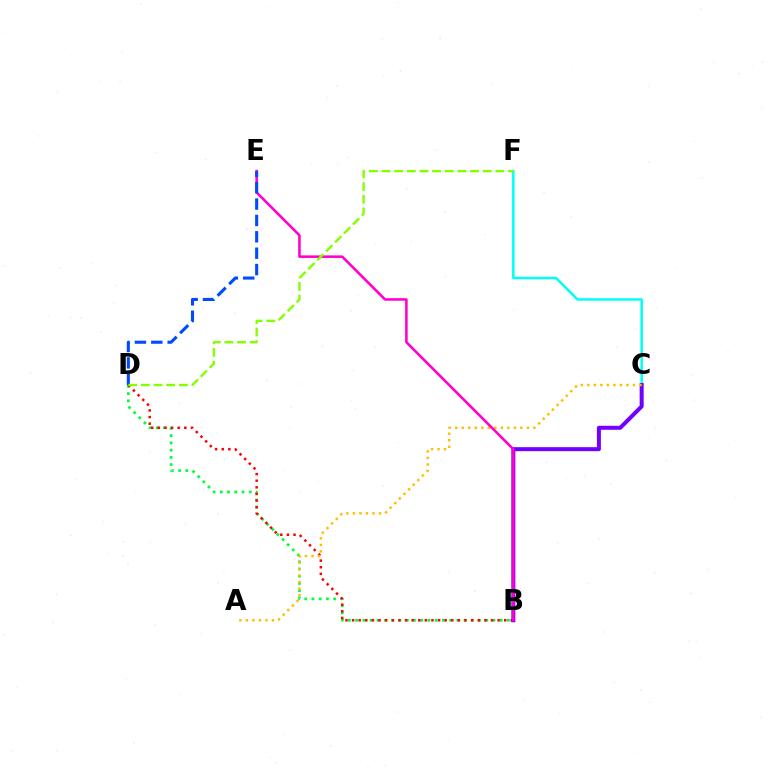{('B', 'D'): [{'color': '#00ff39', 'line_style': 'dotted', 'thickness': 1.96}, {'color': '#ff0000', 'line_style': 'dotted', 'thickness': 1.8}], ('C', 'F'): [{'color': '#00fff6', 'line_style': 'solid', 'thickness': 1.8}], ('B', 'C'): [{'color': '#7200ff', 'line_style': 'solid', 'thickness': 2.89}], ('A', 'C'): [{'color': '#ffbd00', 'line_style': 'dotted', 'thickness': 1.77}], ('B', 'E'): [{'color': '#ff00cf', 'line_style': 'solid', 'thickness': 1.85}], ('D', 'E'): [{'color': '#004bff', 'line_style': 'dashed', 'thickness': 2.23}], ('D', 'F'): [{'color': '#84ff00', 'line_style': 'dashed', 'thickness': 1.72}]}